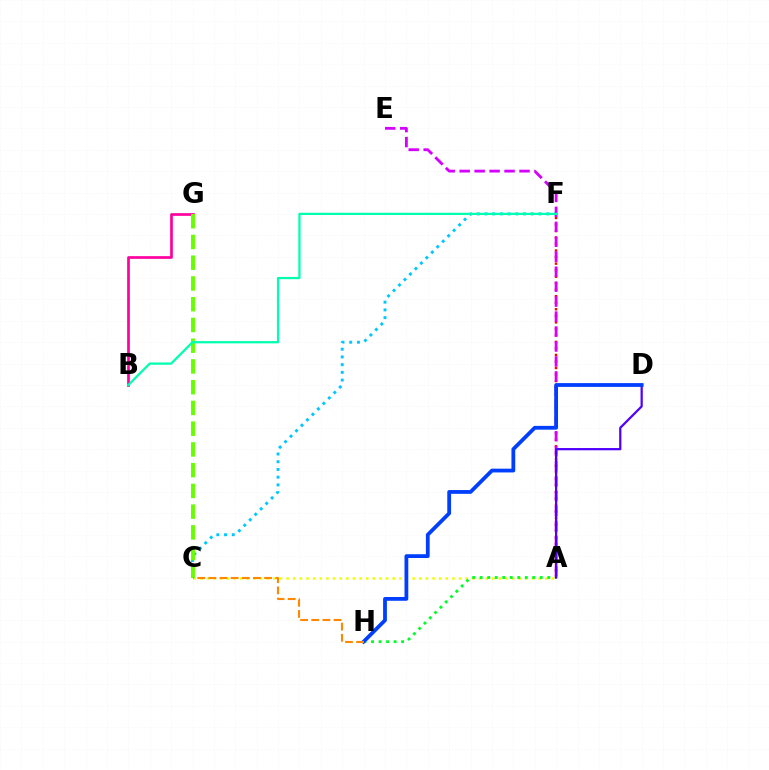{('A', 'C'): [{'color': '#eeff00', 'line_style': 'dotted', 'thickness': 1.8}], ('A', 'F'): [{'color': '#ff0000', 'line_style': 'dotted', 'thickness': 1.77}], ('A', 'H'): [{'color': '#00ff27', 'line_style': 'dotted', 'thickness': 2.04}], ('C', 'F'): [{'color': '#00c7ff', 'line_style': 'dotted', 'thickness': 2.1}], ('B', 'G'): [{'color': '#ff00a0', 'line_style': 'solid', 'thickness': 1.94}], ('A', 'E'): [{'color': '#d600ff', 'line_style': 'dashed', 'thickness': 2.03}], ('A', 'D'): [{'color': '#4f00ff', 'line_style': 'solid', 'thickness': 1.61}], ('C', 'G'): [{'color': '#66ff00', 'line_style': 'dashed', 'thickness': 2.82}], ('D', 'H'): [{'color': '#003fff', 'line_style': 'solid', 'thickness': 2.72}], ('B', 'F'): [{'color': '#00ffaf', 'line_style': 'solid', 'thickness': 1.63}], ('C', 'H'): [{'color': '#ff8800', 'line_style': 'dashed', 'thickness': 1.51}]}